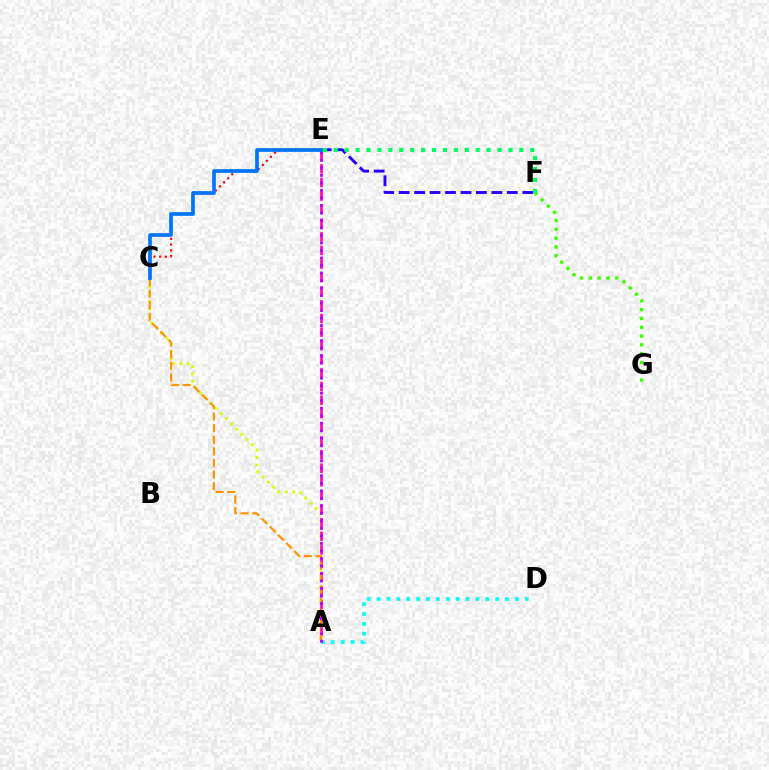{('C', 'E'): [{'color': '#ff0000', 'line_style': 'dotted', 'thickness': 1.56}, {'color': '#0074ff', 'line_style': 'solid', 'thickness': 2.66}], ('E', 'F'): [{'color': '#2500ff', 'line_style': 'dashed', 'thickness': 2.1}, {'color': '#00ff5c', 'line_style': 'dotted', 'thickness': 2.97}], ('A', 'D'): [{'color': '#00fff6', 'line_style': 'dotted', 'thickness': 2.68}], ('A', 'C'): [{'color': '#d1ff00', 'line_style': 'dotted', 'thickness': 2.0}, {'color': '#ff9400', 'line_style': 'dashed', 'thickness': 1.57}], ('F', 'G'): [{'color': '#3dff00', 'line_style': 'dotted', 'thickness': 2.39}], ('A', 'E'): [{'color': '#ff00ac', 'line_style': 'dashed', 'thickness': 1.85}, {'color': '#b900ff', 'line_style': 'dotted', 'thickness': 2.04}]}